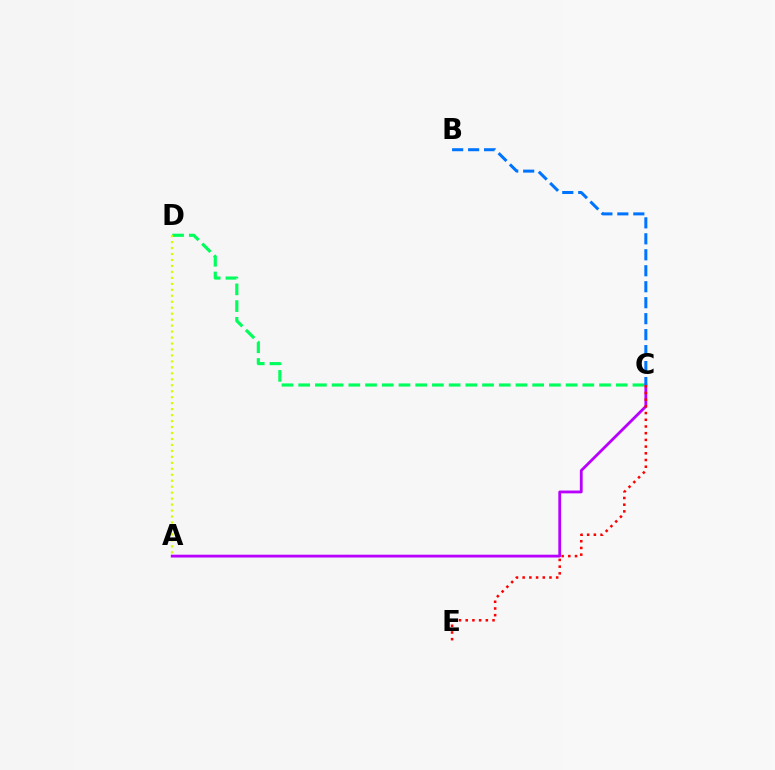{('A', 'C'): [{'color': '#b900ff', 'line_style': 'solid', 'thickness': 2.03}], ('C', 'D'): [{'color': '#00ff5c', 'line_style': 'dashed', 'thickness': 2.27}], ('A', 'D'): [{'color': '#d1ff00', 'line_style': 'dotted', 'thickness': 1.62}], ('C', 'E'): [{'color': '#ff0000', 'line_style': 'dotted', 'thickness': 1.82}], ('B', 'C'): [{'color': '#0074ff', 'line_style': 'dashed', 'thickness': 2.17}]}